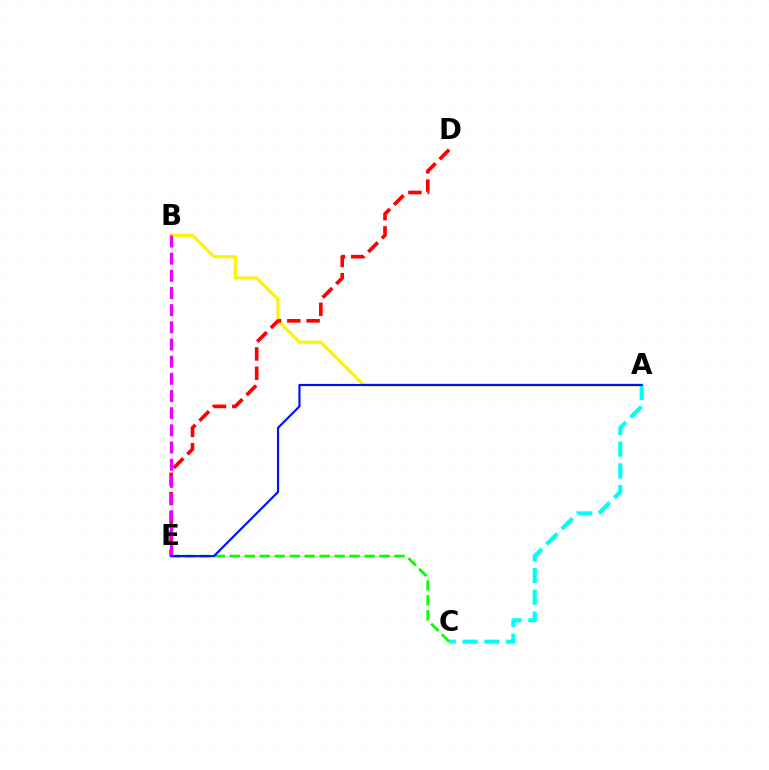{('A', 'B'): [{'color': '#fcf500', 'line_style': 'solid', 'thickness': 2.25}], ('A', 'C'): [{'color': '#00fff6', 'line_style': 'dashed', 'thickness': 2.96}], ('C', 'E'): [{'color': '#08ff00', 'line_style': 'dashed', 'thickness': 2.04}], ('D', 'E'): [{'color': '#ff0000', 'line_style': 'dashed', 'thickness': 2.62}], ('B', 'E'): [{'color': '#ee00ff', 'line_style': 'dashed', 'thickness': 2.33}], ('A', 'E'): [{'color': '#0010ff', 'line_style': 'solid', 'thickness': 1.55}]}